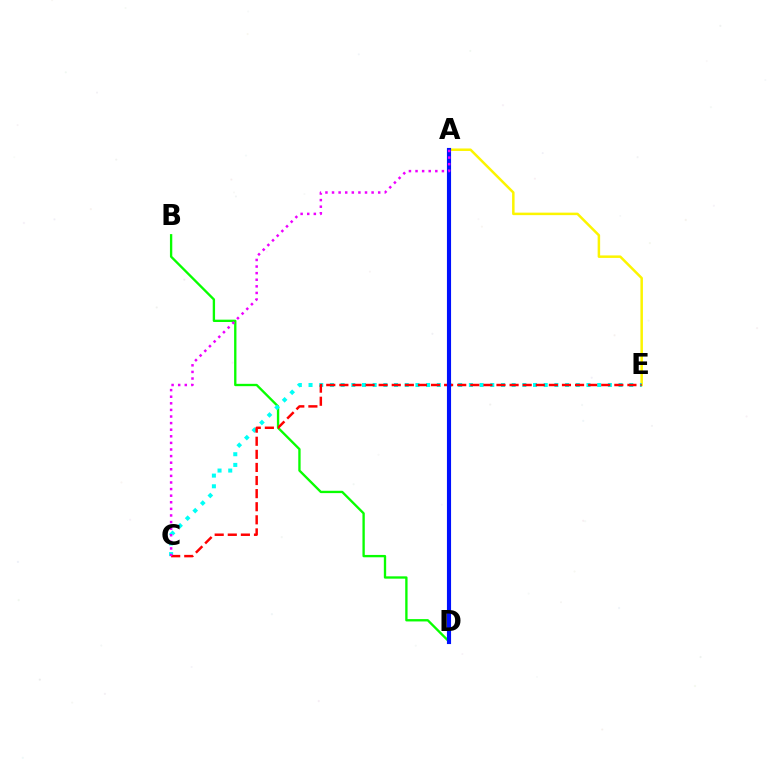{('A', 'E'): [{'color': '#fcf500', 'line_style': 'solid', 'thickness': 1.8}], ('B', 'D'): [{'color': '#08ff00', 'line_style': 'solid', 'thickness': 1.68}], ('C', 'E'): [{'color': '#00fff6', 'line_style': 'dotted', 'thickness': 2.9}, {'color': '#ff0000', 'line_style': 'dashed', 'thickness': 1.78}], ('A', 'D'): [{'color': '#0010ff', 'line_style': 'solid', 'thickness': 2.97}], ('A', 'C'): [{'color': '#ee00ff', 'line_style': 'dotted', 'thickness': 1.79}]}